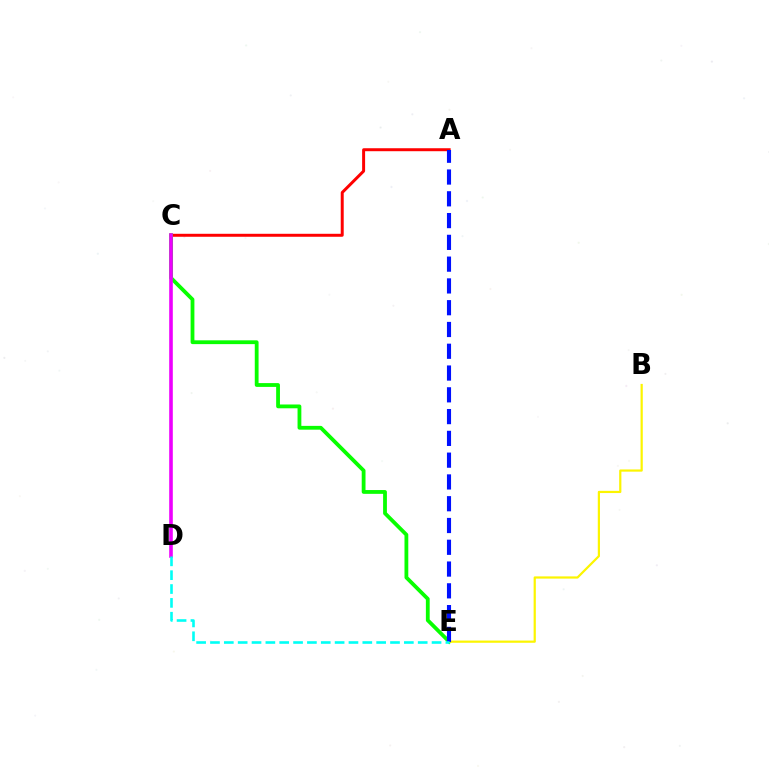{('A', 'C'): [{'color': '#ff0000', 'line_style': 'solid', 'thickness': 2.14}], ('C', 'E'): [{'color': '#08ff00', 'line_style': 'solid', 'thickness': 2.73}], ('B', 'E'): [{'color': '#fcf500', 'line_style': 'solid', 'thickness': 1.59}], ('A', 'E'): [{'color': '#0010ff', 'line_style': 'dashed', 'thickness': 2.96}], ('C', 'D'): [{'color': '#ee00ff', 'line_style': 'solid', 'thickness': 2.6}], ('D', 'E'): [{'color': '#00fff6', 'line_style': 'dashed', 'thickness': 1.88}]}